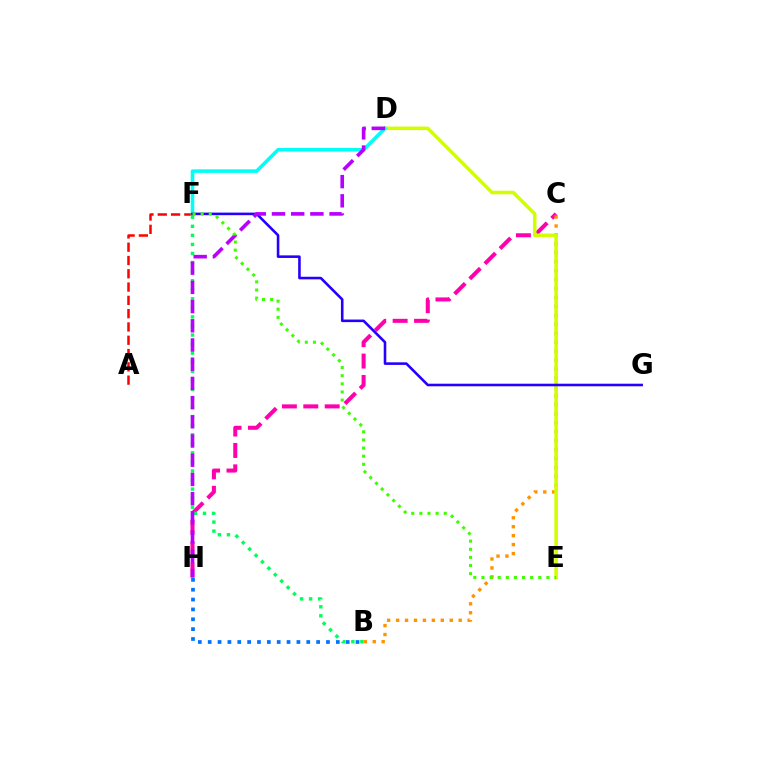{('B', 'H'): [{'color': '#0074ff', 'line_style': 'dotted', 'thickness': 2.68}], ('C', 'H'): [{'color': '#ff00ac', 'line_style': 'dashed', 'thickness': 2.91}], ('B', 'C'): [{'color': '#ff9400', 'line_style': 'dotted', 'thickness': 2.43}], ('A', 'F'): [{'color': '#ff0000', 'line_style': 'dashed', 'thickness': 1.81}], ('B', 'F'): [{'color': '#00ff5c', 'line_style': 'dotted', 'thickness': 2.46}], ('D', 'E'): [{'color': '#d1ff00', 'line_style': 'solid', 'thickness': 2.55}], ('D', 'F'): [{'color': '#00fff6', 'line_style': 'solid', 'thickness': 2.57}], ('F', 'G'): [{'color': '#2500ff', 'line_style': 'solid', 'thickness': 1.86}], ('D', 'H'): [{'color': '#b900ff', 'line_style': 'dashed', 'thickness': 2.61}], ('E', 'F'): [{'color': '#3dff00', 'line_style': 'dotted', 'thickness': 2.21}]}